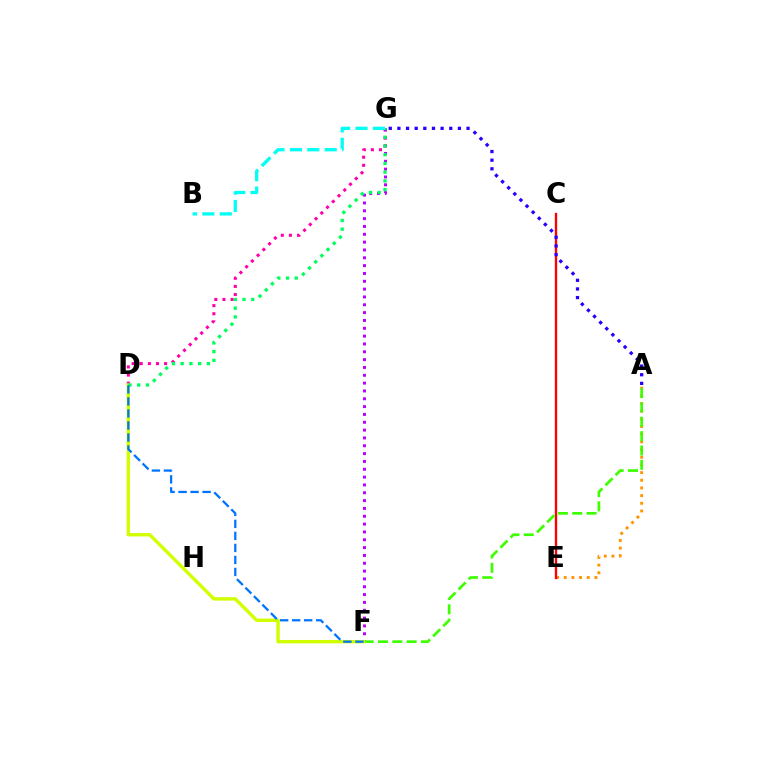{('D', 'G'): [{'color': '#ff00ac', 'line_style': 'dotted', 'thickness': 2.21}, {'color': '#00ff5c', 'line_style': 'dotted', 'thickness': 2.37}], ('A', 'E'): [{'color': '#ff9400', 'line_style': 'dotted', 'thickness': 2.08}], ('F', 'G'): [{'color': '#b900ff', 'line_style': 'dotted', 'thickness': 2.13}], ('C', 'E'): [{'color': '#ff0000', 'line_style': 'solid', 'thickness': 1.68}], ('A', 'G'): [{'color': '#2500ff', 'line_style': 'dotted', 'thickness': 2.35}], ('A', 'F'): [{'color': '#3dff00', 'line_style': 'dashed', 'thickness': 1.95}], ('D', 'F'): [{'color': '#d1ff00', 'line_style': 'solid', 'thickness': 2.45}, {'color': '#0074ff', 'line_style': 'dashed', 'thickness': 1.63}], ('B', 'G'): [{'color': '#00fff6', 'line_style': 'dashed', 'thickness': 2.36}]}